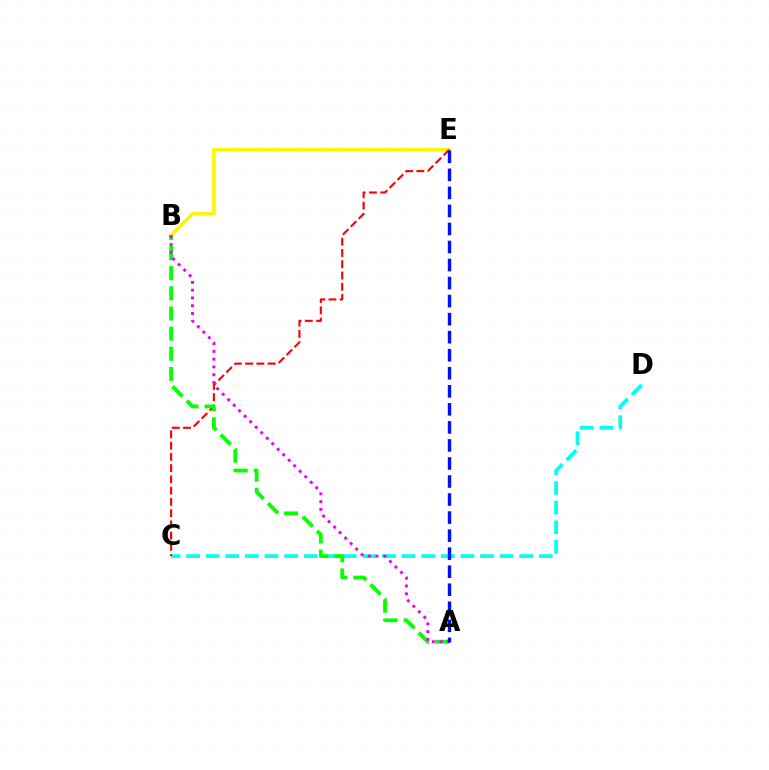{('B', 'E'): [{'color': '#fcf500', 'line_style': 'solid', 'thickness': 2.55}], ('C', 'D'): [{'color': '#00fff6', 'line_style': 'dashed', 'thickness': 2.66}], ('C', 'E'): [{'color': '#ff0000', 'line_style': 'dashed', 'thickness': 1.53}], ('A', 'B'): [{'color': '#08ff00', 'line_style': 'dashed', 'thickness': 2.74}, {'color': '#ee00ff', 'line_style': 'dotted', 'thickness': 2.11}], ('A', 'E'): [{'color': '#0010ff', 'line_style': 'dashed', 'thickness': 2.45}]}